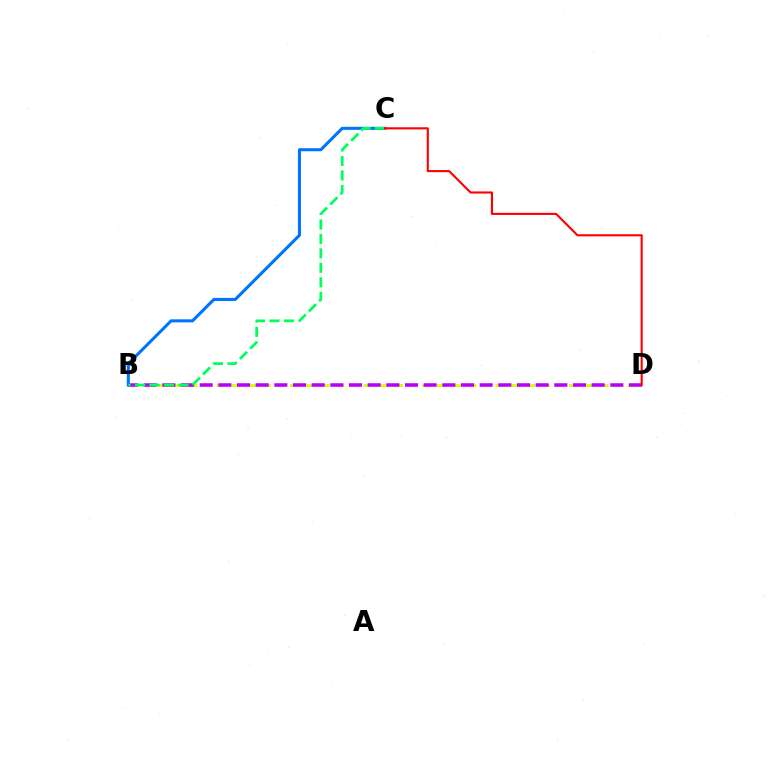{('B', 'D'): [{'color': '#d1ff00', 'line_style': 'dashed', 'thickness': 1.99}, {'color': '#b900ff', 'line_style': 'dashed', 'thickness': 2.54}], ('B', 'C'): [{'color': '#0074ff', 'line_style': 'solid', 'thickness': 2.2}, {'color': '#00ff5c', 'line_style': 'dashed', 'thickness': 1.96}], ('C', 'D'): [{'color': '#ff0000', 'line_style': 'solid', 'thickness': 1.52}]}